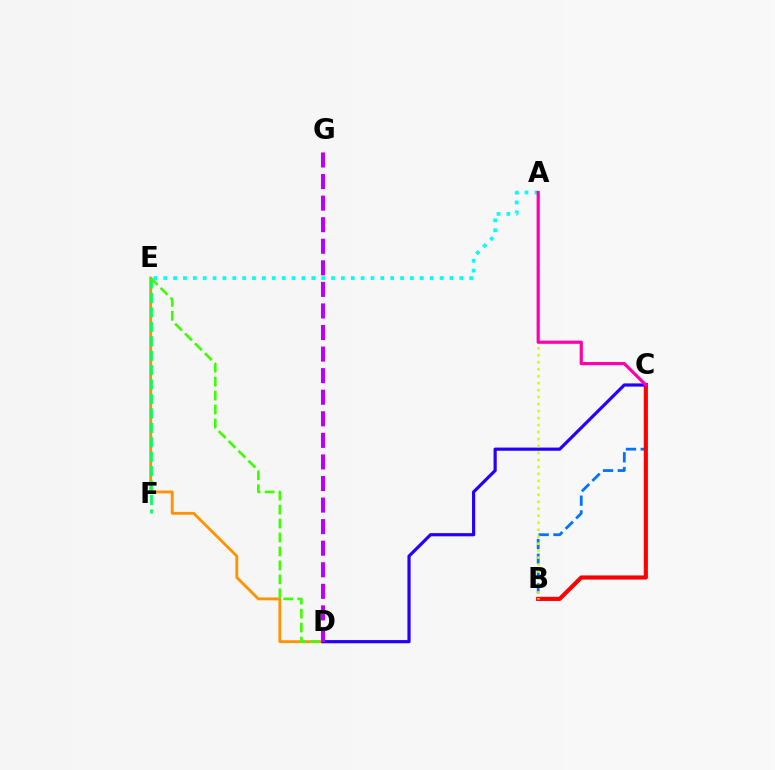{('D', 'E'): [{'color': '#ff9400', 'line_style': 'solid', 'thickness': 2.06}, {'color': '#3dff00', 'line_style': 'dashed', 'thickness': 1.9}], ('B', 'C'): [{'color': '#0074ff', 'line_style': 'dashed', 'thickness': 2.01}, {'color': '#ff0000', 'line_style': 'solid', 'thickness': 2.98}], ('E', 'F'): [{'color': '#00ff5c', 'line_style': 'dashed', 'thickness': 1.96}], ('C', 'D'): [{'color': '#2500ff', 'line_style': 'solid', 'thickness': 2.29}], ('A', 'E'): [{'color': '#00fff6', 'line_style': 'dotted', 'thickness': 2.68}], ('A', 'B'): [{'color': '#d1ff00', 'line_style': 'dotted', 'thickness': 1.9}], ('D', 'G'): [{'color': '#b900ff', 'line_style': 'dashed', 'thickness': 2.93}], ('A', 'C'): [{'color': '#ff00ac', 'line_style': 'solid', 'thickness': 2.29}]}